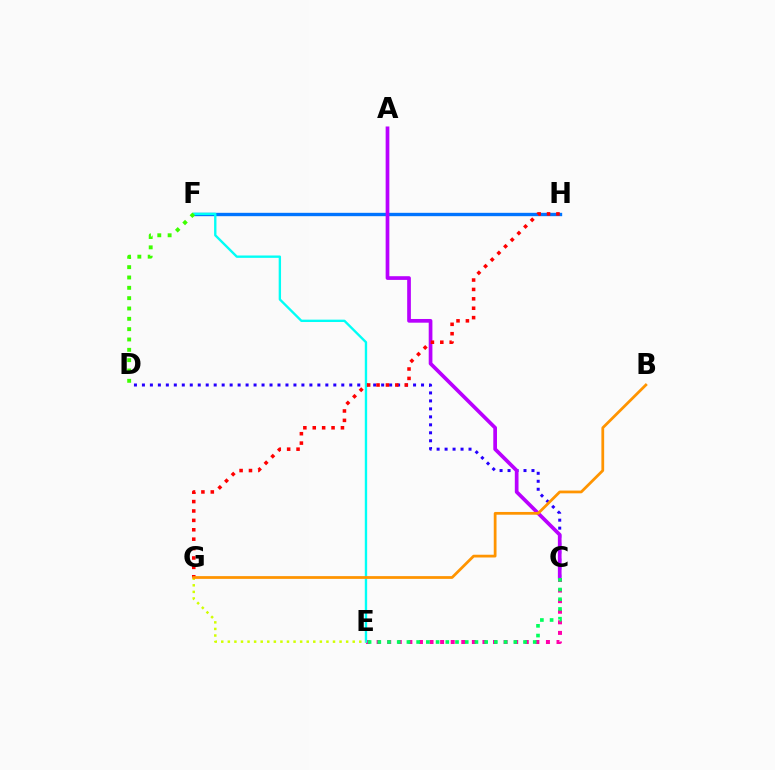{('C', 'E'): [{'color': '#ff00ac', 'line_style': 'dotted', 'thickness': 2.88}, {'color': '#00ff5c', 'line_style': 'dotted', 'thickness': 2.64}], ('F', 'H'): [{'color': '#0074ff', 'line_style': 'solid', 'thickness': 2.42}], ('C', 'D'): [{'color': '#2500ff', 'line_style': 'dotted', 'thickness': 2.17}], ('A', 'C'): [{'color': '#b900ff', 'line_style': 'solid', 'thickness': 2.66}], ('E', 'F'): [{'color': '#00fff6', 'line_style': 'solid', 'thickness': 1.7}], ('E', 'G'): [{'color': '#d1ff00', 'line_style': 'dotted', 'thickness': 1.79}], ('G', 'H'): [{'color': '#ff0000', 'line_style': 'dotted', 'thickness': 2.55}], ('D', 'F'): [{'color': '#3dff00', 'line_style': 'dotted', 'thickness': 2.81}], ('B', 'G'): [{'color': '#ff9400', 'line_style': 'solid', 'thickness': 1.99}]}